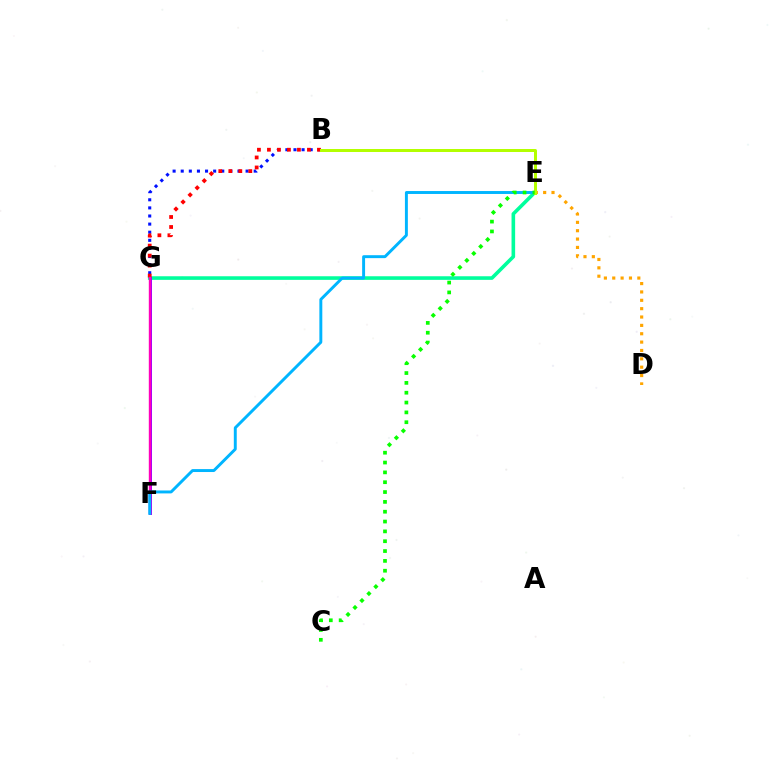{('B', 'G'): [{'color': '#0010ff', 'line_style': 'dotted', 'thickness': 2.2}, {'color': '#ff0000', 'line_style': 'dotted', 'thickness': 2.72}], ('E', 'G'): [{'color': '#00ff9d', 'line_style': 'solid', 'thickness': 2.59}], ('D', 'E'): [{'color': '#ffa500', 'line_style': 'dotted', 'thickness': 2.27}], ('F', 'G'): [{'color': '#9b00ff', 'line_style': 'solid', 'thickness': 2.13}, {'color': '#ff00bd', 'line_style': 'solid', 'thickness': 1.72}], ('E', 'F'): [{'color': '#00b5ff', 'line_style': 'solid', 'thickness': 2.11}], ('B', 'E'): [{'color': '#b3ff00', 'line_style': 'solid', 'thickness': 2.16}], ('C', 'E'): [{'color': '#08ff00', 'line_style': 'dotted', 'thickness': 2.67}]}